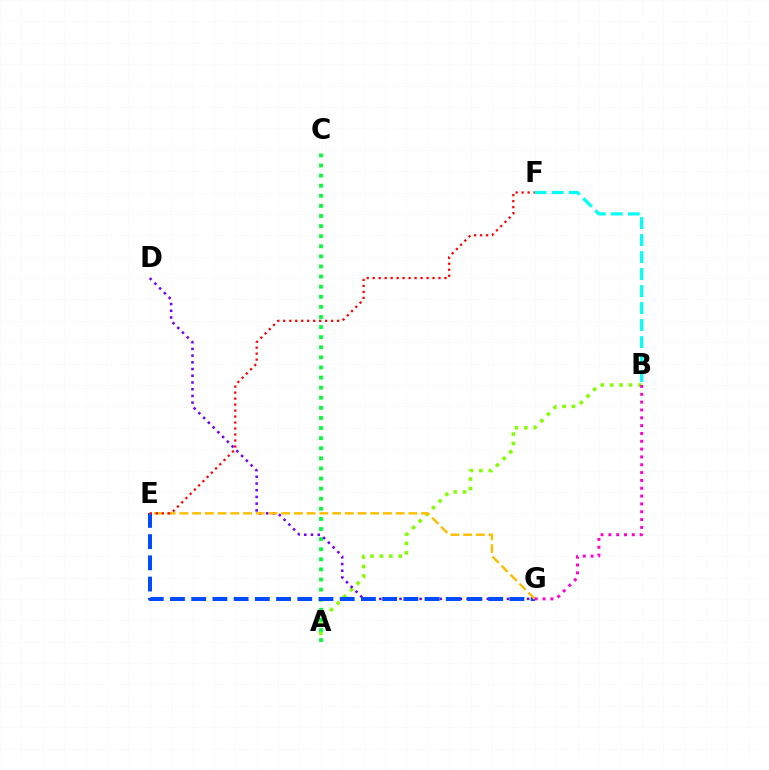{('A', 'B'): [{'color': '#84ff00', 'line_style': 'dotted', 'thickness': 2.56}], ('A', 'C'): [{'color': '#00ff39', 'line_style': 'dotted', 'thickness': 2.74}], ('D', 'G'): [{'color': '#7200ff', 'line_style': 'dotted', 'thickness': 1.82}], ('E', 'G'): [{'color': '#004bff', 'line_style': 'dashed', 'thickness': 2.88}, {'color': '#ffbd00', 'line_style': 'dashed', 'thickness': 1.73}], ('B', 'F'): [{'color': '#00fff6', 'line_style': 'dashed', 'thickness': 2.31}], ('E', 'F'): [{'color': '#ff0000', 'line_style': 'dotted', 'thickness': 1.63}], ('B', 'G'): [{'color': '#ff00cf', 'line_style': 'dotted', 'thickness': 2.13}]}